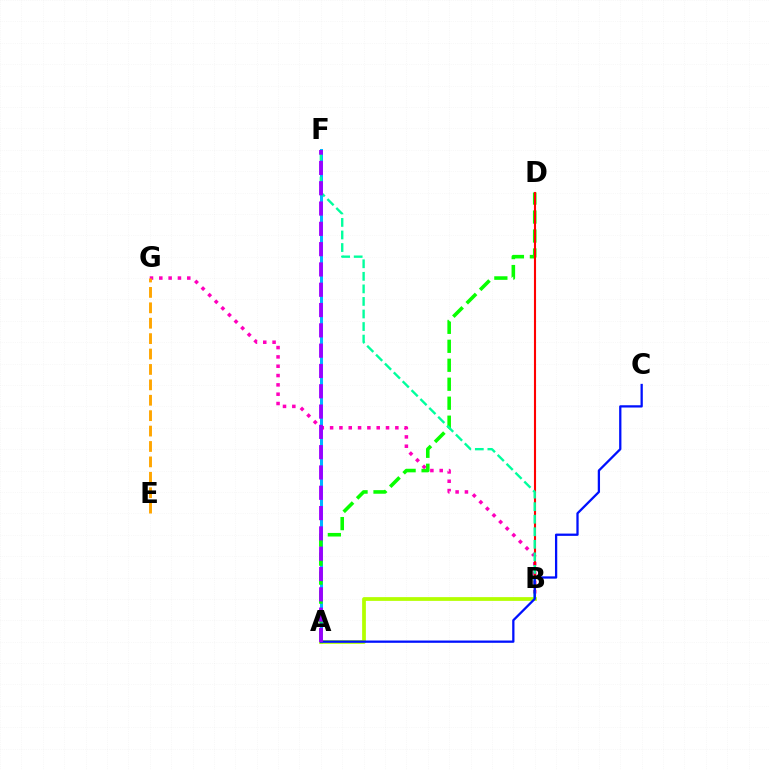{('A', 'F'): [{'color': '#00b5ff', 'line_style': 'solid', 'thickness': 2.17}, {'color': '#9b00ff', 'line_style': 'dashed', 'thickness': 2.76}], ('A', 'D'): [{'color': '#08ff00', 'line_style': 'dashed', 'thickness': 2.58}], ('B', 'G'): [{'color': '#ff00bd', 'line_style': 'dotted', 'thickness': 2.53}], ('E', 'G'): [{'color': '#ffa500', 'line_style': 'dashed', 'thickness': 2.09}], ('B', 'D'): [{'color': '#ff0000', 'line_style': 'solid', 'thickness': 1.52}], ('A', 'B'): [{'color': '#b3ff00', 'line_style': 'solid', 'thickness': 2.7}], ('B', 'F'): [{'color': '#00ff9d', 'line_style': 'dashed', 'thickness': 1.7}], ('A', 'C'): [{'color': '#0010ff', 'line_style': 'solid', 'thickness': 1.64}]}